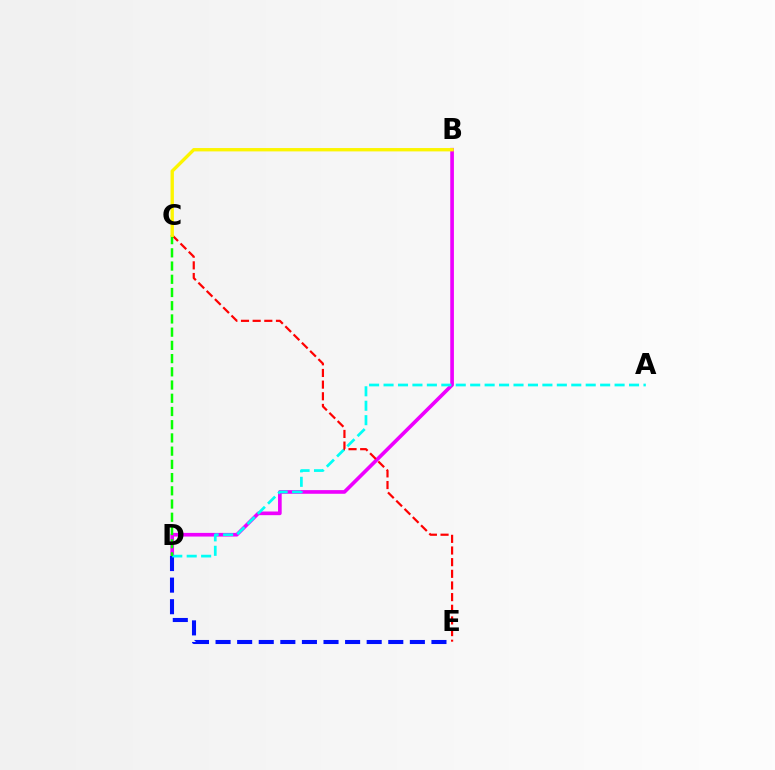{('B', 'D'): [{'color': '#ee00ff', 'line_style': 'solid', 'thickness': 2.63}], ('D', 'E'): [{'color': '#0010ff', 'line_style': 'dashed', 'thickness': 2.93}], ('A', 'D'): [{'color': '#00fff6', 'line_style': 'dashed', 'thickness': 1.96}], ('C', 'E'): [{'color': '#ff0000', 'line_style': 'dashed', 'thickness': 1.58}], ('C', 'D'): [{'color': '#08ff00', 'line_style': 'dashed', 'thickness': 1.8}], ('B', 'C'): [{'color': '#fcf500', 'line_style': 'solid', 'thickness': 2.41}]}